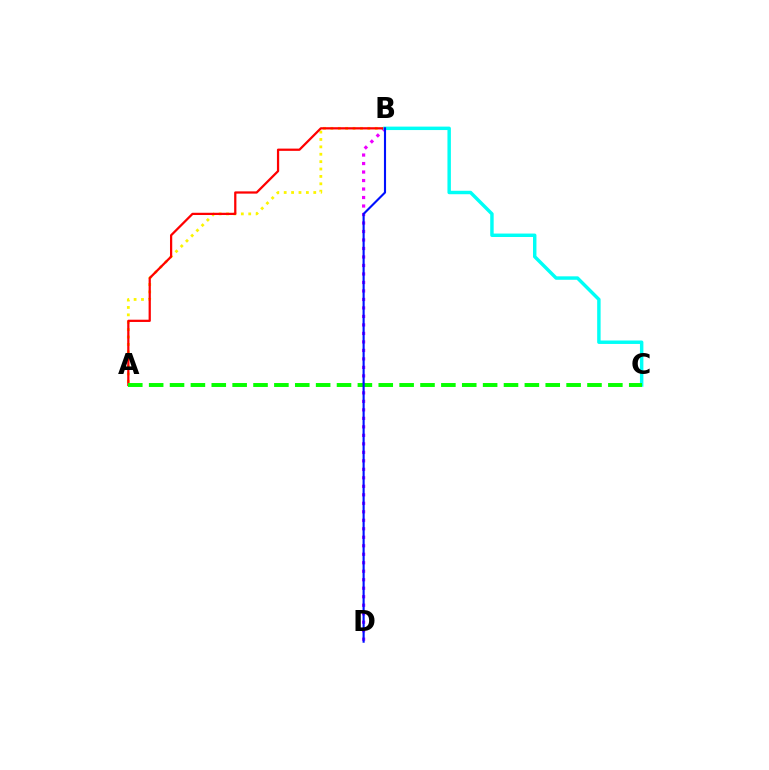{('A', 'B'): [{'color': '#fcf500', 'line_style': 'dotted', 'thickness': 2.01}, {'color': '#ff0000', 'line_style': 'solid', 'thickness': 1.62}], ('B', 'D'): [{'color': '#ee00ff', 'line_style': 'dotted', 'thickness': 2.31}, {'color': '#0010ff', 'line_style': 'solid', 'thickness': 1.53}], ('B', 'C'): [{'color': '#00fff6', 'line_style': 'solid', 'thickness': 2.48}], ('A', 'C'): [{'color': '#08ff00', 'line_style': 'dashed', 'thickness': 2.84}]}